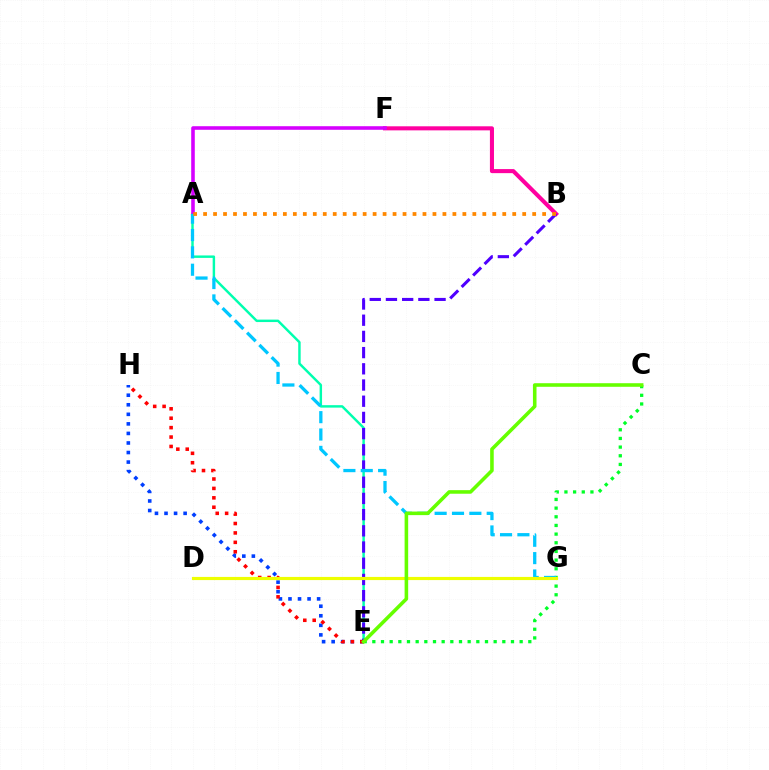{('A', 'E'): [{'color': '#00ffaf', 'line_style': 'solid', 'thickness': 1.76}], ('B', 'F'): [{'color': '#ff00a0', 'line_style': 'solid', 'thickness': 2.92}], ('A', 'F'): [{'color': '#d600ff', 'line_style': 'solid', 'thickness': 2.57}], ('B', 'E'): [{'color': '#4f00ff', 'line_style': 'dashed', 'thickness': 2.2}], ('E', 'H'): [{'color': '#003fff', 'line_style': 'dotted', 'thickness': 2.6}, {'color': '#ff0000', 'line_style': 'dotted', 'thickness': 2.56}], ('C', 'E'): [{'color': '#00ff27', 'line_style': 'dotted', 'thickness': 2.35}, {'color': '#66ff00', 'line_style': 'solid', 'thickness': 2.57}], ('A', 'G'): [{'color': '#00c7ff', 'line_style': 'dashed', 'thickness': 2.36}], ('D', 'G'): [{'color': '#eeff00', 'line_style': 'solid', 'thickness': 2.27}], ('A', 'B'): [{'color': '#ff8800', 'line_style': 'dotted', 'thickness': 2.71}]}